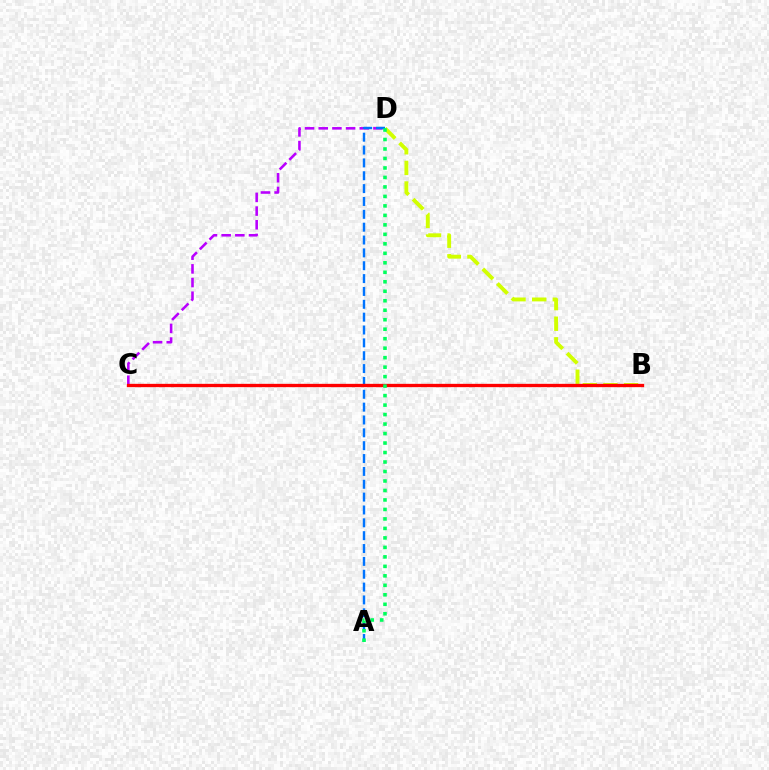{('B', 'D'): [{'color': '#d1ff00', 'line_style': 'dashed', 'thickness': 2.8}], ('C', 'D'): [{'color': '#b900ff', 'line_style': 'dashed', 'thickness': 1.86}], ('A', 'D'): [{'color': '#0074ff', 'line_style': 'dashed', 'thickness': 1.75}, {'color': '#00ff5c', 'line_style': 'dotted', 'thickness': 2.58}], ('B', 'C'): [{'color': '#ff0000', 'line_style': 'solid', 'thickness': 2.39}]}